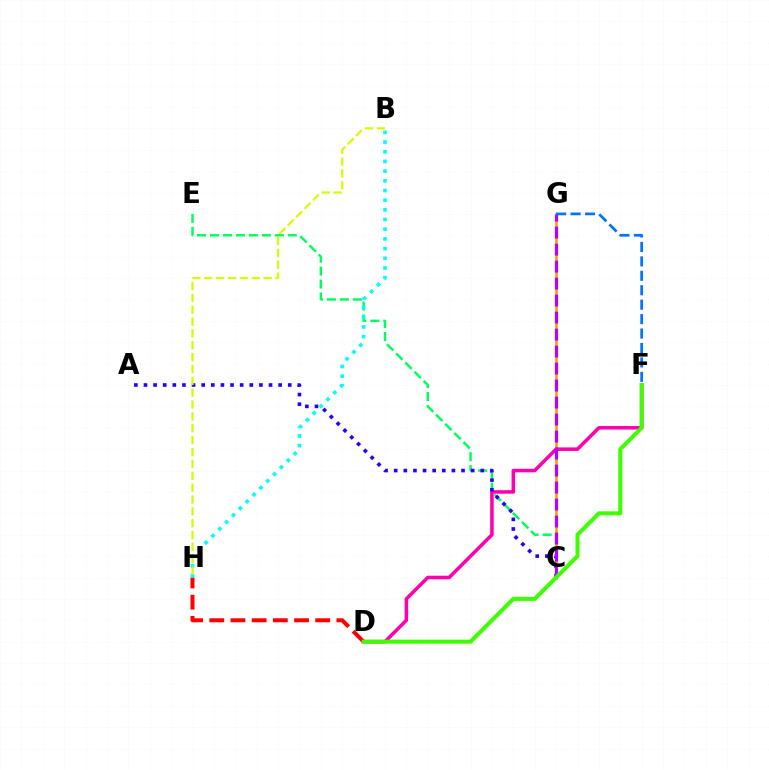{('C', 'E'): [{'color': '#00ff5c', 'line_style': 'dashed', 'thickness': 1.76}], ('C', 'G'): [{'color': '#ff9400', 'line_style': 'solid', 'thickness': 1.82}, {'color': '#b900ff', 'line_style': 'dashed', 'thickness': 2.31}], ('D', 'H'): [{'color': '#ff0000', 'line_style': 'dashed', 'thickness': 2.88}], ('D', 'F'): [{'color': '#ff00ac', 'line_style': 'solid', 'thickness': 2.55}, {'color': '#3dff00', 'line_style': 'solid', 'thickness': 2.89}], ('A', 'C'): [{'color': '#2500ff', 'line_style': 'dotted', 'thickness': 2.61}], ('F', 'G'): [{'color': '#0074ff', 'line_style': 'dashed', 'thickness': 1.96}], ('B', 'H'): [{'color': '#00fff6', 'line_style': 'dotted', 'thickness': 2.63}, {'color': '#d1ff00', 'line_style': 'dashed', 'thickness': 1.61}]}